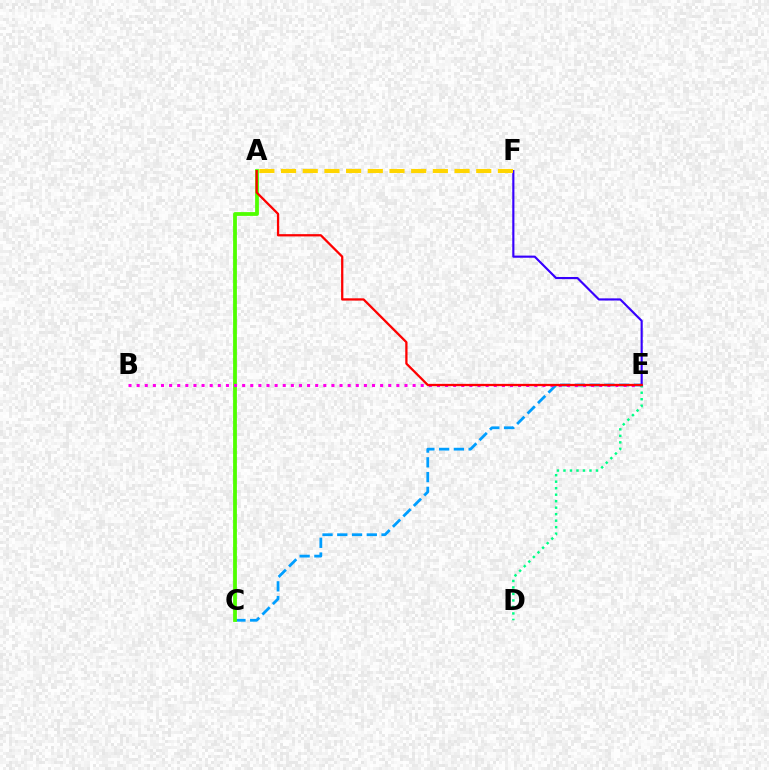{('C', 'E'): [{'color': '#009eff', 'line_style': 'dashed', 'thickness': 2.0}], ('A', 'C'): [{'color': '#4fff00', 'line_style': 'solid', 'thickness': 2.73}], ('B', 'E'): [{'color': '#ff00ed', 'line_style': 'dotted', 'thickness': 2.21}], ('D', 'E'): [{'color': '#00ff86', 'line_style': 'dotted', 'thickness': 1.77}], ('E', 'F'): [{'color': '#3700ff', 'line_style': 'solid', 'thickness': 1.55}], ('A', 'E'): [{'color': '#ff0000', 'line_style': 'solid', 'thickness': 1.64}], ('A', 'F'): [{'color': '#ffd500', 'line_style': 'dashed', 'thickness': 2.95}]}